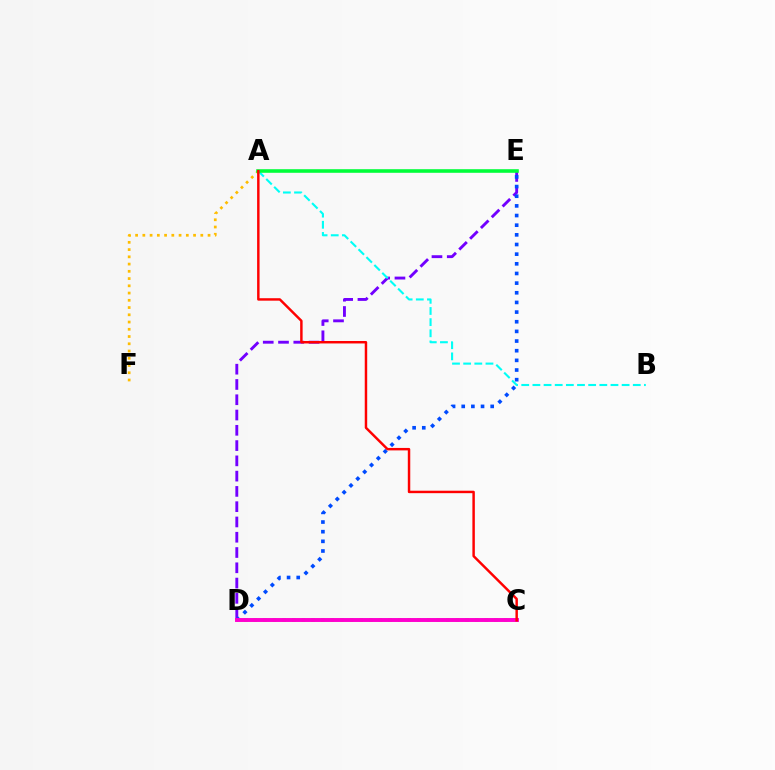{('C', 'D'): [{'color': '#84ff00', 'line_style': 'dotted', 'thickness': 2.62}, {'color': '#ff00cf', 'line_style': 'solid', 'thickness': 2.83}], ('A', 'F'): [{'color': '#ffbd00', 'line_style': 'dotted', 'thickness': 1.97}], ('D', 'E'): [{'color': '#7200ff', 'line_style': 'dashed', 'thickness': 2.08}, {'color': '#004bff', 'line_style': 'dotted', 'thickness': 2.62}], ('A', 'B'): [{'color': '#00fff6', 'line_style': 'dashed', 'thickness': 1.52}], ('A', 'E'): [{'color': '#00ff39', 'line_style': 'solid', 'thickness': 2.58}], ('A', 'C'): [{'color': '#ff0000', 'line_style': 'solid', 'thickness': 1.77}]}